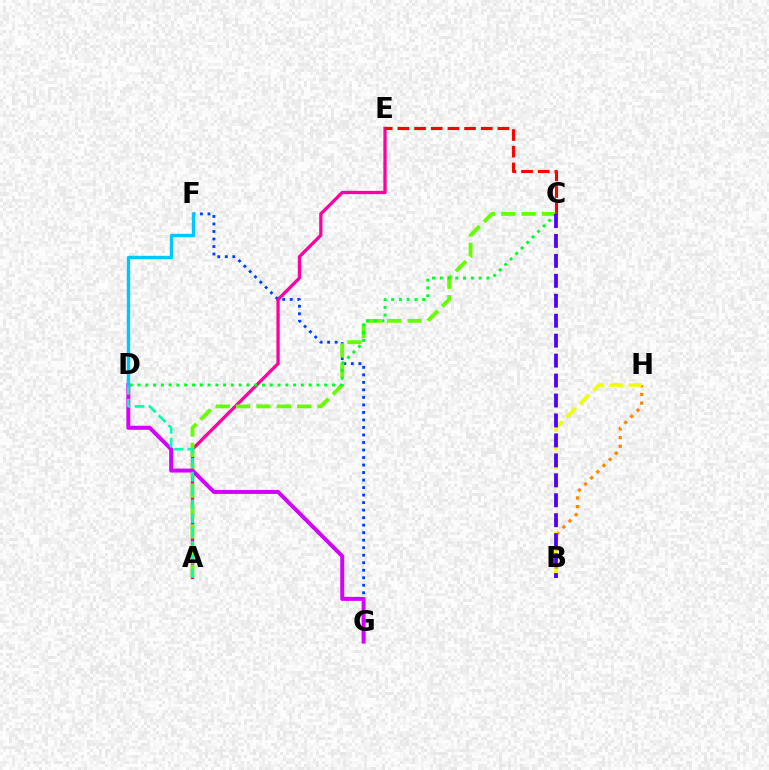{('F', 'G'): [{'color': '#003fff', 'line_style': 'dotted', 'thickness': 2.04}], ('A', 'E'): [{'color': '#ff00a0', 'line_style': 'solid', 'thickness': 2.36}], ('A', 'C'): [{'color': '#66ff00', 'line_style': 'dashed', 'thickness': 2.77}], ('D', 'G'): [{'color': '#d600ff', 'line_style': 'solid', 'thickness': 2.86}], ('A', 'D'): [{'color': '#00ffaf', 'line_style': 'dashed', 'thickness': 1.88}], ('C', 'D'): [{'color': '#00ff27', 'line_style': 'dotted', 'thickness': 2.11}], ('B', 'H'): [{'color': '#ff8800', 'line_style': 'dotted', 'thickness': 2.36}, {'color': '#eeff00', 'line_style': 'dashed', 'thickness': 2.56}], ('C', 'E'): [{'color': '#ff0000', 'line_style': 'dashed', 'thickness': 2.26}], ('B', 'C'): [{'color': '#4f00ff', 'line_style': 'dashed', 'thickness': 2.71}], ('D', 'F'): [{'color': '#00c7ff', 'line_style': 'solid', 'thickness': 2.43}]}